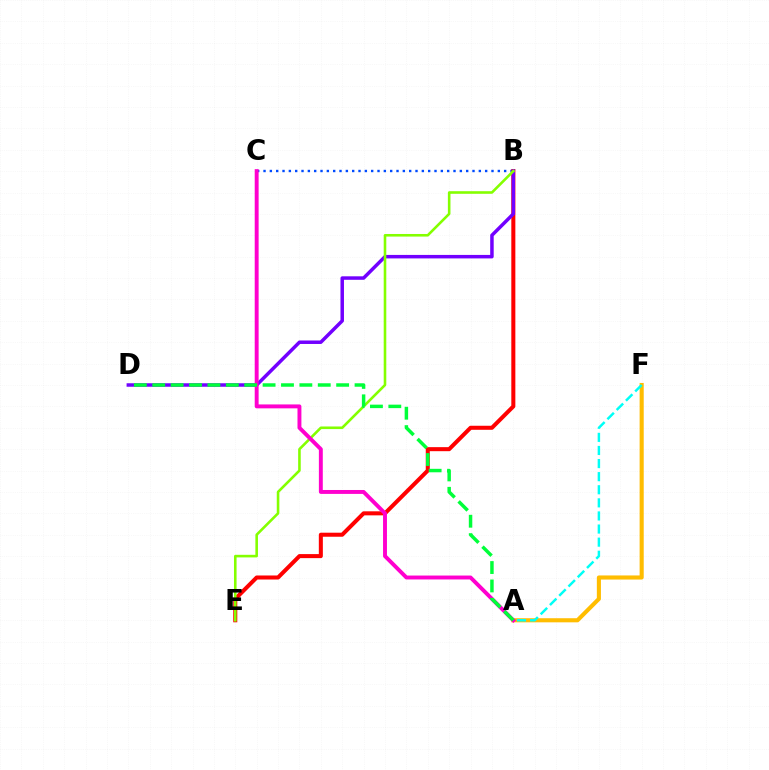{('B', 'C'): [{'color': '#004bff', 'line_style': 'dotted', 'thickness': 1.72}], ('A', 'F'): [{'color': '#ffbd00', 'line_style': 'solid', 'thickness': 2.95}, {'color': '#00fff6', 'line_style': 'dashed', 'thickness': 1.78}], ('B', 'E'): [{'color': '#ff0000', 'line_style': 'solid', 'thickness': 2.91}, {'color': '#84ff00', 'line_style': 'solid', 'thickness': 1.87}], ('B', 'D'): [{'color': '#7200ff', 'line_style': 'solid', 'thickness': 2.51}], ('A', 'C'): [{'color': '#ff00cf', 'line_style': 'solid', 'thickness': 2.82}], ('A', 'D'): [{'color': '#00ff39', 'line_style': 'dashed', 'thickness': 2.5}]}